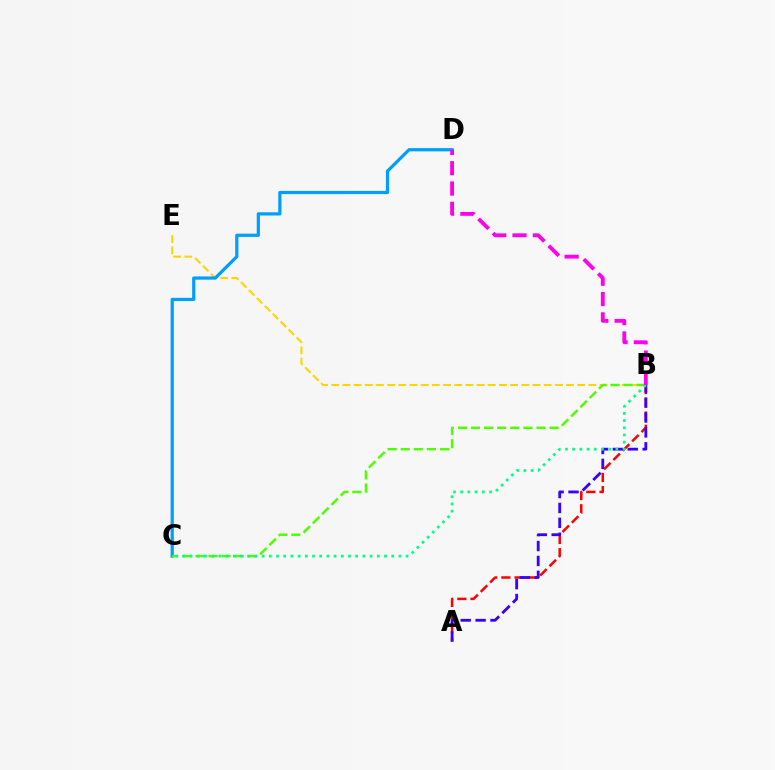{('B', 'E'): [{'color': '#ffd500', 'line_style': 'dashed', 'thickness': 1.52}], ('C', 'D'): [{'color': '#009eff', 'line_style': 'solid', 'thickness': 2.32}], ('A', 'B'): [{'color': '#ff0000', 'line_style': 'dashed', 'thickness': 1.8}, {'color': '#3700ff', 'line_style': 'dashed', 'thickness': 2.03}], ('B', 'C'): [{'color': '#4fff00', 'line_style': 'dashed', 'thickness': 1.78}, {'color': '#00ff86', 'line_style': 'dotted', 'thickness': 1.96}], ('B', 'D'): [{'color': '#ff00ed', 'line_style': 'dashed', 'thickness': 2.76}]}